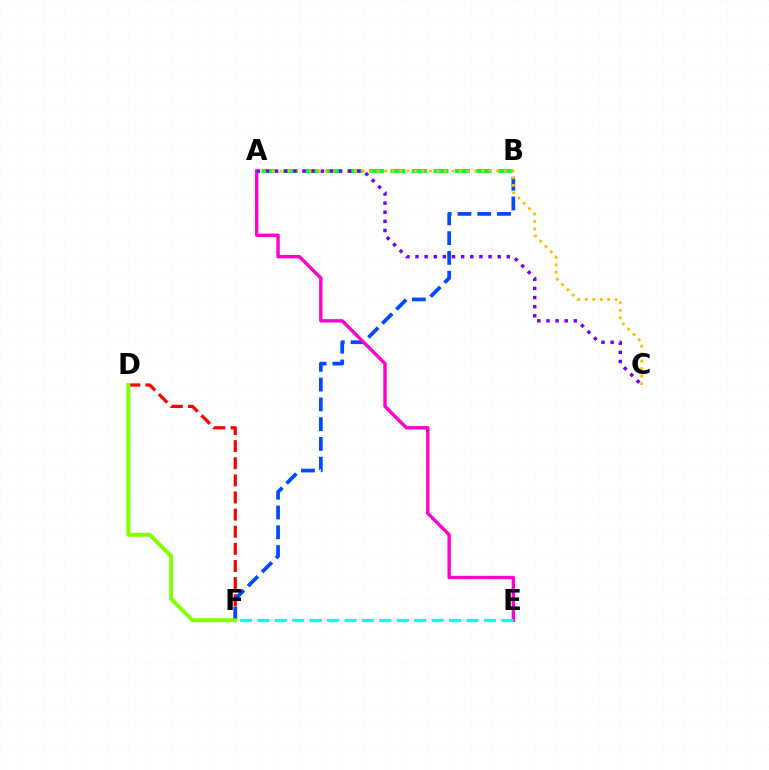{('D', 'F'): [{'color': '#ff0000', 'line_style': 'dashed', 'thickness': 2.33}, {'color': '#84ff00', 'line_style': 'solid', 'thickness': 2.82}], ('B', 'F'): [{'color': '#004bff', 'line_style': 'dashed', 'thickness': 2.69}], ('A', 'B'): [{'color': '#00ff39', 'line_style': 'dashed', 'thickness': 2.92}], ('A', 'C'): [{'color': '#ffbd00', 'line_style': 'dotted', 'thickness': 2.03}, {'color': '#7200ff', 'line_style': 'dotted', 'thickness': 2.48}], ('A', 'E'): [{'color': '#ff00cf', 'line_style': 'solid', 'thickness': 2.43}], ('E', 'F'): [{'color': '#00fff6', 'line_style': 'dashed', 'thickness': 2.37}]}